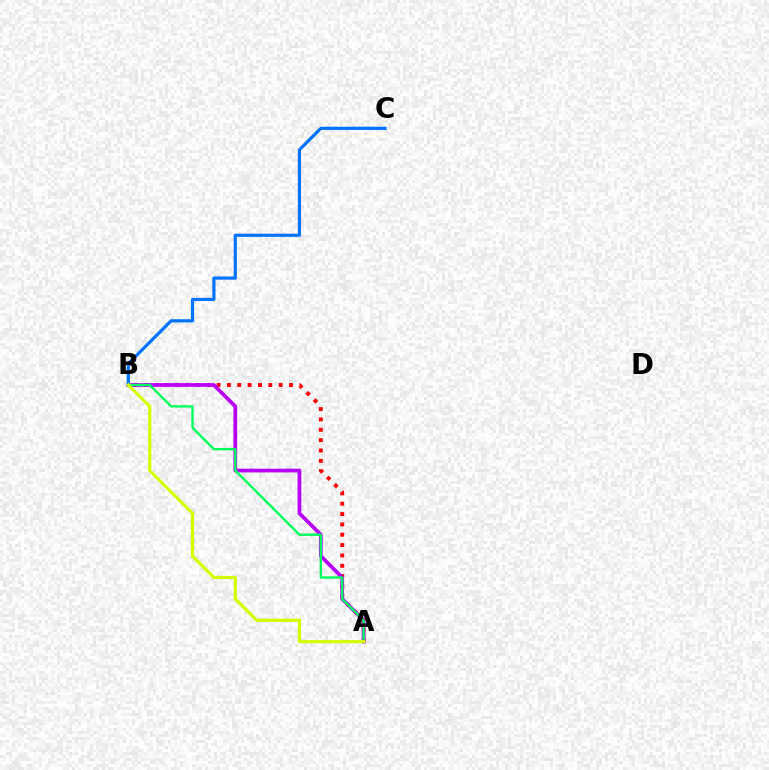{('A', 'B'): [{'color': '#ff0000', 'line_style': 'dotted', 'thickness': 2.81}, {'color': '#b900ff', 'line_style': 'solid', 'thickness': 2.68}, {'color': '#00ff5c', 'line_style': 'solid', 'thickness': 1.71}, {'color': '#d1ff00', 'line_style': 'solid', 'thickness': 2.32}], ('B', 'C'): [{'color': '#0074ff', 'line_style': 'solid', 'thickness': 2.3}]}